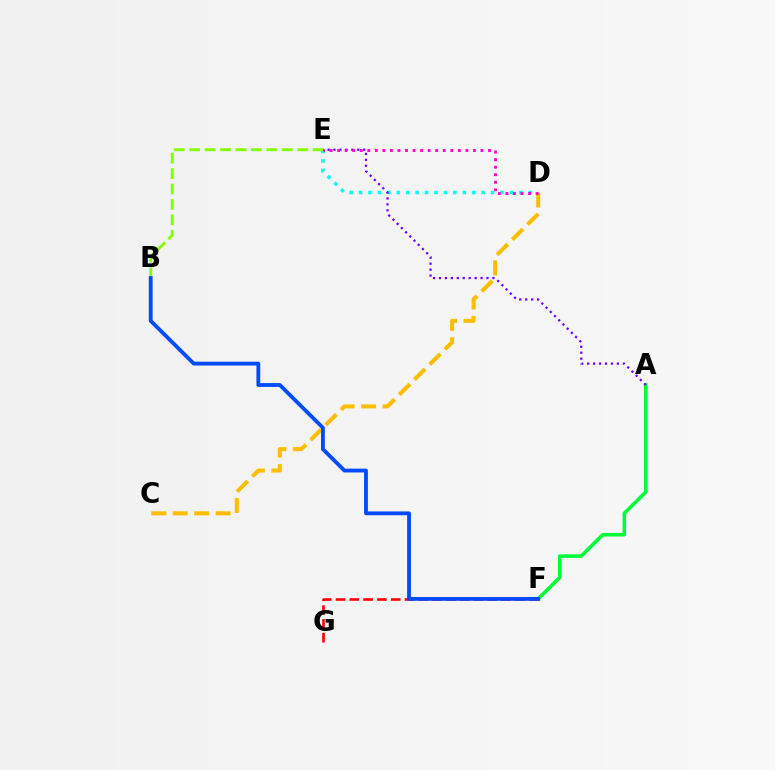{('A', 'F'): [{'color': '#00ff39', 'line_style': 'solid', 'thickness': 2.58}], ('D', 'E'): [{'color': '#00fff6', 'line_style': 'dotted', 'thickness': 2.56}, {'color': '#ff00cf', 'line_style': 'dotted', 'thickness': 2.05}], ('C', 'D'): [{'color': '#ffbd00', 'line_style': 'dashed', 'thickness': 2.92}], ('A', 'E'): [{'color': '#7200ff', 'line_style': 'dotted', 'thickness': 1.61}], ('B', 'E'): [{'color': '#84ff00', 'line_style': 'dashed', 'thickness': 2.1}], ('F', 'G'): [{'color': '#ff0000', 'line_style': 'dashed', 'thickness': 1.87}], ('B', 'F'): [{'color': '#004bff', 'line_style': 'solid', 'thickness': 2.75}]}